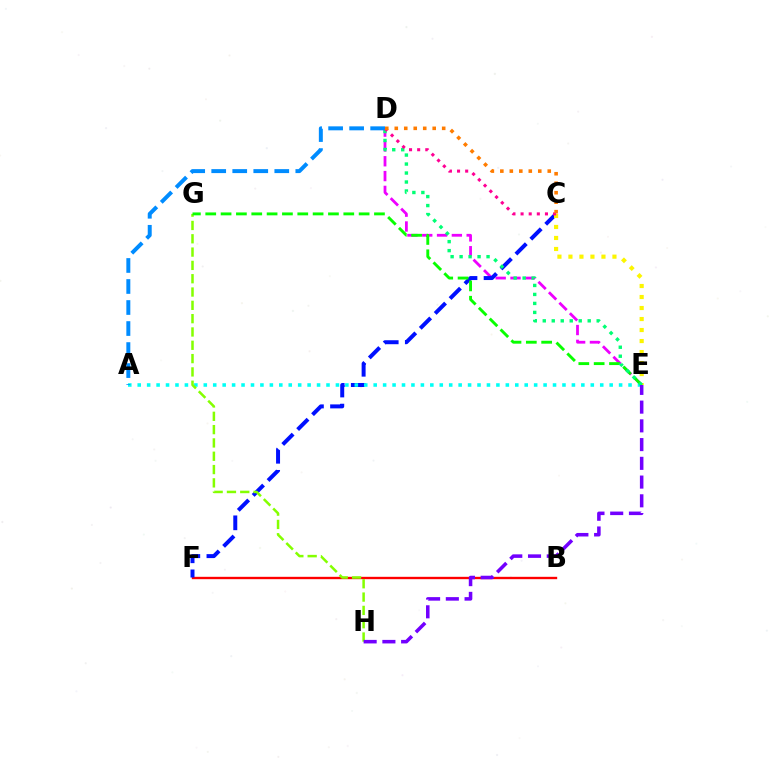{('B', 'F'): [{'color': '#ff0000', 'line_style': 'solid', 'thickness': 1.7}], ('D', 'E'): [{'color': '#ee00ff', 'line_style': 'dashed', 'thickness': 2.01}, {'color': '#00ff74', 'line_style': 'dotted', 'thickness': 2.44}], ('C', 'F'): [{'color': '#0010ff', 'line_style': 'dashed', 'thickness': 2.86}], ('A', 'E'): [{'color': '#00fff6', 'line_style': 'dotted', 'thickness': 2.56}], ('G', 'H'): [{'color': '#84ff00', 'line_style': 'dashed', 'thickness': 1.81}], ('C', 'E'): [{'color': '#fcf500', 'line_style': 'dotted', 'thickness': 2.99}], ('E', 'G'): [{'color': '#08ff00', 'line_style': 'dashed', 'thickness': 2.08}], ('E', 'H'): [{'color': '#7200ff', 'line_style': 'dashed', 'thickness': 2.55}], ('A', 'D'): [{'color': '#008cff', 'line_style': 'dashed', 'thickness': 2.86}], ('C', 'D'): [{'color': '#ff0094', 'line_style': 'dotted', 'thickness': 2.21}, {'color': '#ff7c00', 'line_style': 'dotted', 'thickness': 2.58}]}